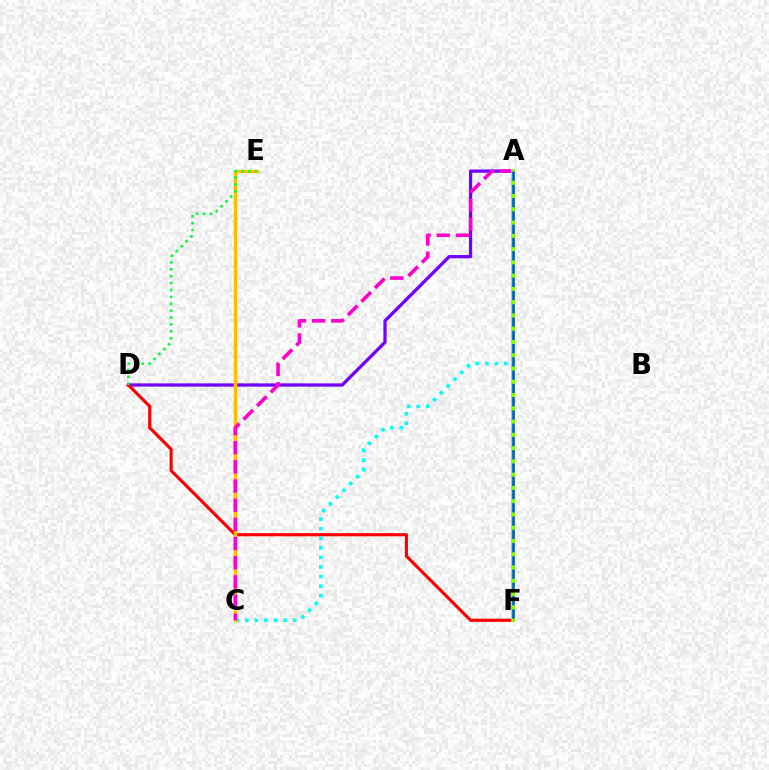{('A', 'D'): [{'color': '#7200ff', 'line_style': 'solid', 'thickness': 2.35}], ('D', 'F'): [{'color': '#ff0000', 'line_style': 'solid', 'thickness': 2.26}], ('A', 'C'): [{'color': '#00fff6', 'line_style': 'dotted', 'thickness': 2.6}, {'color': '#ff00cf', 'line_style': 'dashed', 'thickness': 2.61}], ('C', 'E'): [{'color': '#ffbd00', 'line_style': 'solid', 'thickness': 2.49}], ('D', 'E'): [{'color': '#00ff39', 'line_style': 'dotted', 'thickness': 1.87}], ('A', 'F'): [{'color': '#84ff00', 'line_style': 'solid', 'thickness': 2.82}, {'color': '#004bff', 'line_style': 'dashed', 'thickness': 1.8}]}